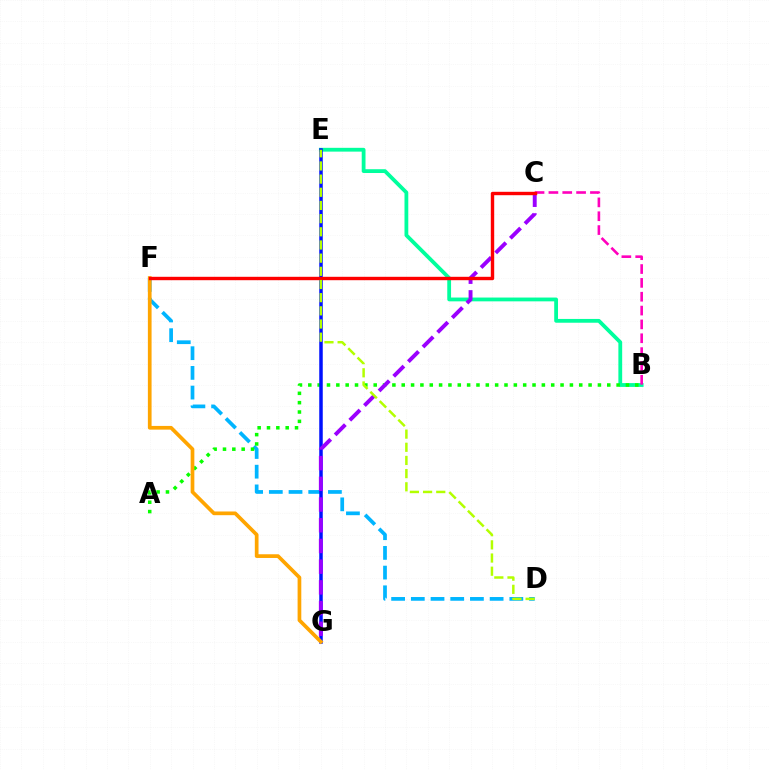{('B', 'E'): [{'color': '#00ff9d', 'line_style': 'solid', 'thickness': 2.73}], ('D', 'F'): [{'color': '#00b5ff', 'line_style': 'dashed', 'thickness': 2.68}], ('A', 'B'): [{'color': '#08ff00', 'line_style': 'dotted', 'thickness': 2.54}], ('E', 'G'): [{'color': '#0010ff', 'line_style': 'solid', 'thickness': 2.52}], ('C', 'G'): [{'color': '#9b00ff', 'line_style': 'dashed', 'thickness': 2.81}], ('B', 'C'): [{'color': '#ff00bd', 'line_style': 'dashed', 'thickness': 1.88}], ('F', 'G'): [{'color': '#ffa500', 'line_style': 'solid', 'thickness': 2.67}], ('C', 'F'): [{'color': '#ff0000', 'line_style': 'solid', 'thickness': 2.44}], ('D', 'E'): [{'color': '#b3ff00', 'line_style': 'dashed', 'thickness': 1.79}]}